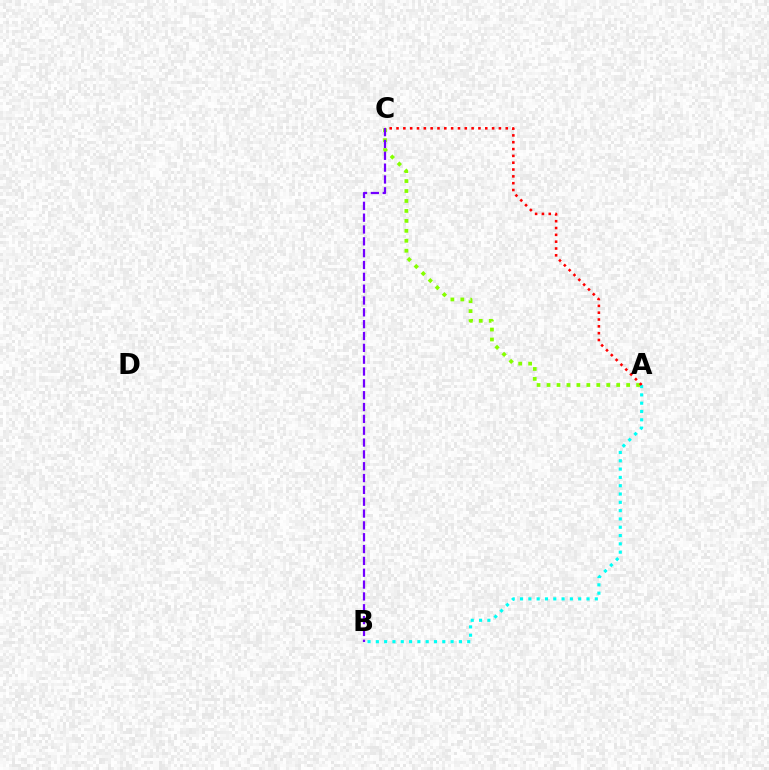{('A', 'C'): [{'color': '#84ff00', 'line_style': 'dotted', 'thickness': 2.7}, {'color': '#ff0000', 'line_style': 'dotted', 'thickness': 1.85}], ('A', 'B'): [{'color': '#00fff6', 'line_style': 'dotted', 'thickness': 2.26}], ('B', 'C'): [{'color': '#7200ff', 'line_style': 'dashed', 'thickness': 1.61}]}